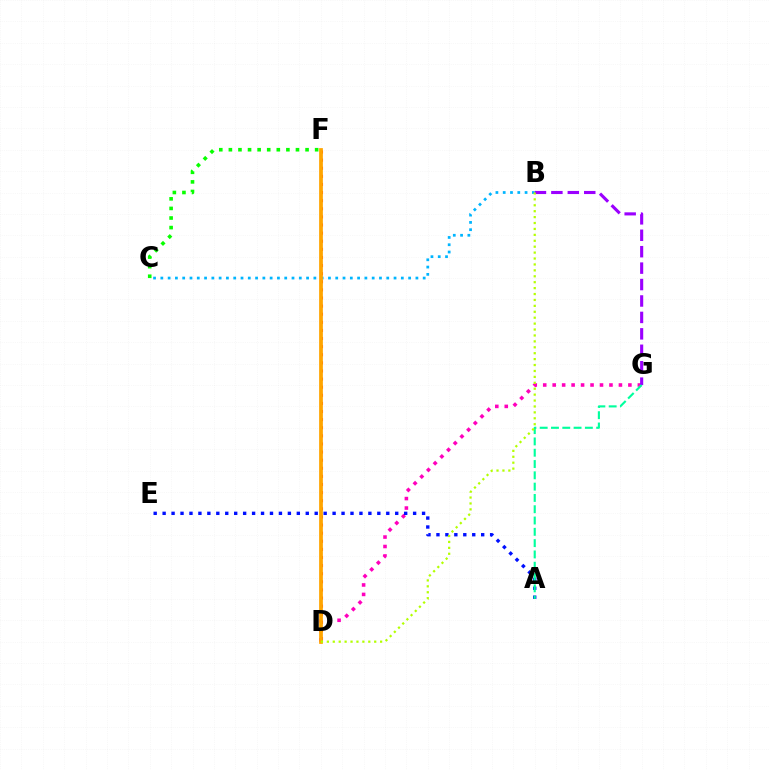{('C', 'F'): [{'color': '#08ff00', 'line_style': 'dotted', 'thickness': 2.6}], ('D', 'G'): [{'color': '#ff00bd', 'line_style': 'dotted', 'thickness': 2.57}], ('A', 'E'): [{'color': '#0010ff', 'line_style': 'dotted', 'thickness': 2.43}], ('D', 'F'): [{'color': '#ff0000', 'line_style': 'dotted', 'thickness': 2.2}, {'color': '#ffa500', 'line_style': 'solid', 'thickness': 2.7}], ('B', 'C'): [{'color': '#00b5ff', 'line_style': 'dotted', 'thickness': 1.98}], ('B', 'G'): [{'color': '#9b00ff', 'line_style': 'dashed', 'thickness': 2.23}], ('A', 'G'): [{'color': '#00ff9d', 'line_style': 'dashed', 'thickness': 1.54}], ('B', 'D'): [{'color': '#b3ff00', 'line_style': 'dotted', 'thickness': 1.61}]}